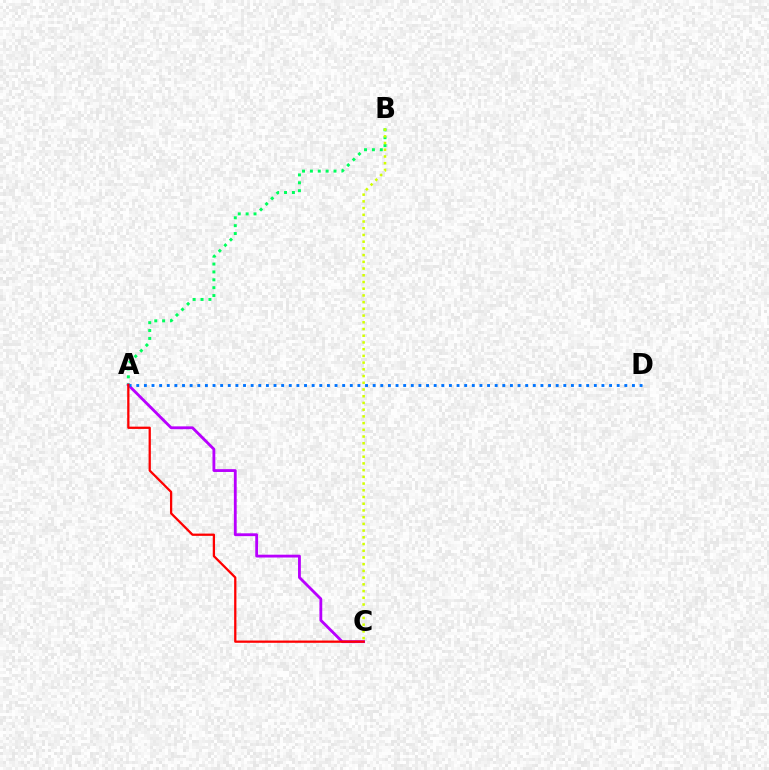{('A', 'B'): [{'color': '#00ff5c', 'line_style': 'dotted', 'thickness': 2.14}], ('A', 'C'): [{'color': '#b900ff', 'line_style': 'solid', 'thickness': 2.03}, {'color': '#ff0000', 'line_style': 'solid', 'thickness': 1.64}], ('A', 'D'): [{'color': '#0074ff', 'line_style': 'dotted', 'thickness': 2.07}], ('B', 'C'): [{'color': '#d1ff00', 'line_style': 'dotted', 'thickness': 1.83}]}